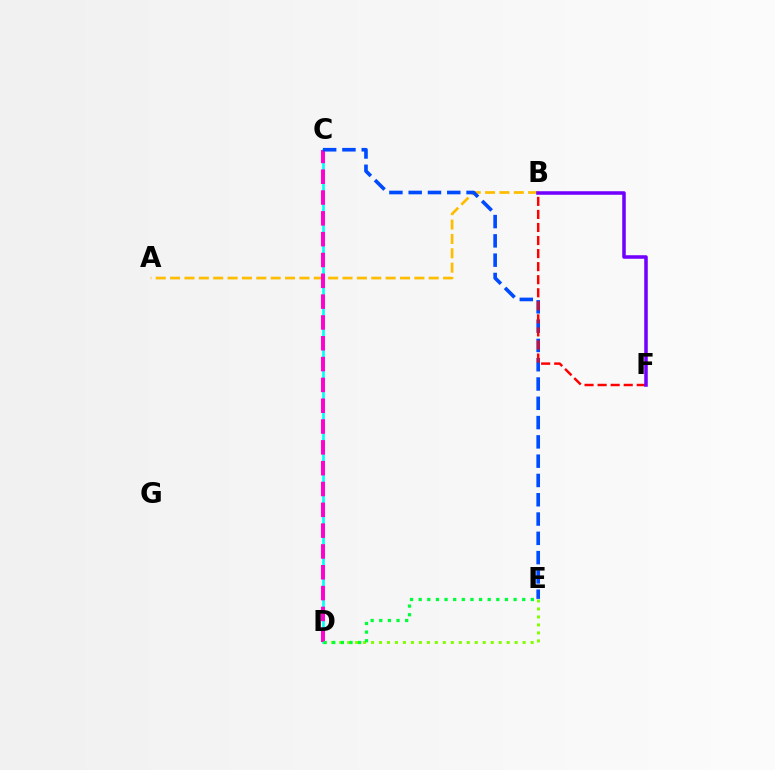{('C', 'D'): [{'color': '#00fff6', 'line_style': 'solid', 'thickness': 1.94}, {'color': '#ff00cf', 'line_style': 'dashed', 'thickness': 2.83}], ('D', 'E'): [{'color': '#84ff00', 'line_style': 'dotted', 'thickness': 2.17}, {'color': '#00ff39', 'line_style': 'dotted', 'thickness': 2.34}], ('A', 'B'): [{'color': '#ffbd00', 'line_style': 'dashed', 'thickness': 1.95}], ('C', 'E'): [{'color': '#004bff', 'line_style': 'dashed', 'thickness': 2.62}], ('B', 'F'): [{'color': '#ff0000', 'line_style': 'dashed', 'thickness': 1.77}, {'color': '#7200ff', 'line_style': 'solid', 'thickness': 2.54}]}